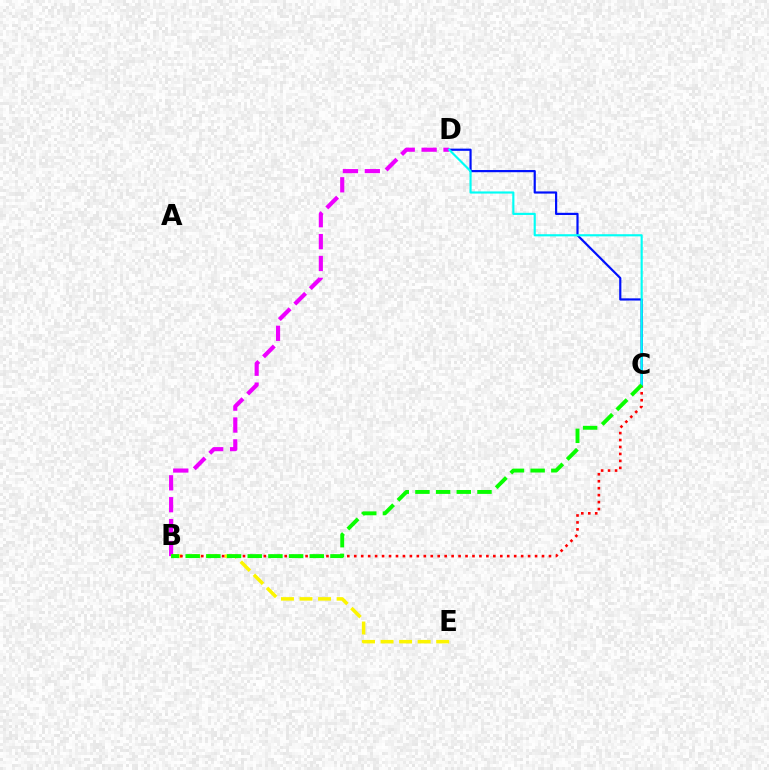{('C', 'D'): [{'color': '#0010ff', 'line_style': 'solid', 'thickness': 1.57}, {'color': '#00fff6', 'line_style': 'solid', 'thickness': 1.55}], ('B', 'D'): [{'color': '#ee00ff', 'line_style': 'dashed', 'thickness': 2.97}], ('B', 'E'): [{'color': '#fcf500', 'line_style': 'dashed', 'thickness': 2.52}], ('B', 'C'): [{'color': '#ff0000', 'line_style': 'dotted', 'thickness': 1.89}, {'color': '#08ff00', 'line_style': 'dashed', 'thickness': 2.81}]}